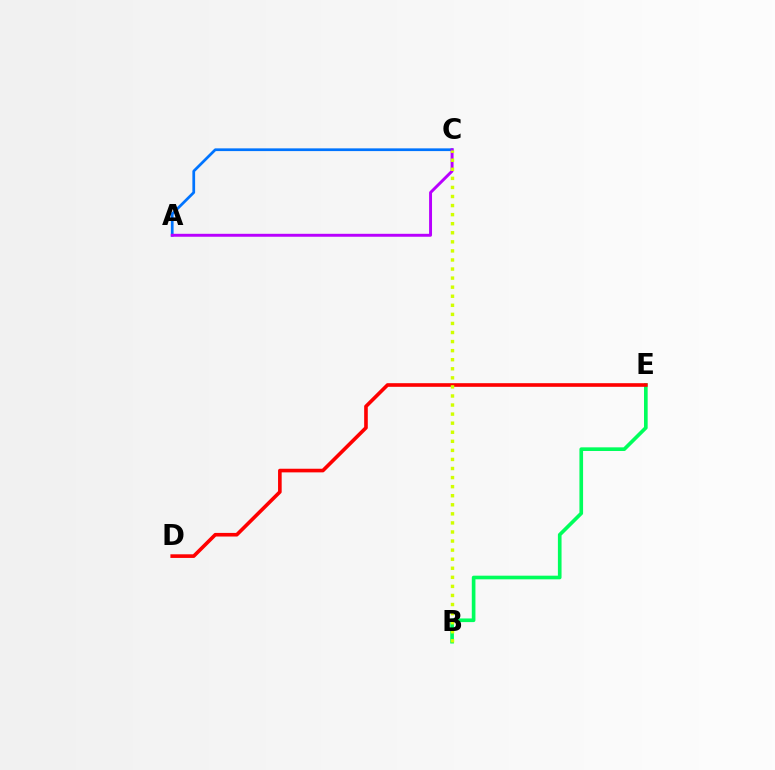{('A', 'C'): [{'color': '#0074ff', 'line_style': 'solid', 'thickness': 1.96}, {'color': '#b900ff', 'line_style': 'solid', 'thickness': 2.12}], ('B', 'E'): [{'color': '#00ff5c', 'line_style': 'solid', 'thickness': 2.63}], ('D', 'E'): [{'color': '#ff0000', 'line_style': 'solid', 'thickness': 2.61}], ('B', 'C'): [{'color': '#d1ff00', 'line_style': 'dotted', 'thickness': 2.46}]}